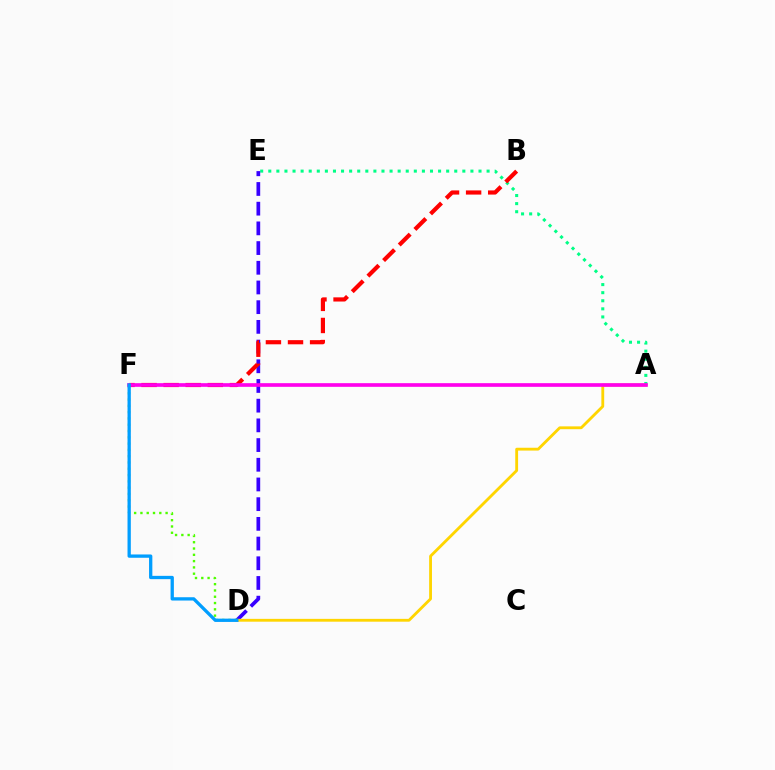{('A', 'E'): [{'color': '#00ff86', 'line_style': 'dotted', 'thickness': 2.2}], ('D', 'E'): [{'color': '#3700ff', 'line_style': 'dashed', 'thickness': 2.68}], ('A', 'D'): [{'color': '#ffd500', 'line_style': 'solid', 'thickness': 2.04}], ('B', 'F'): [{'color': '#ff0000', 'line_style': 'dashed', 'thickness': 3.0}], ('D', 'F'): [{'color': '#4fff00', 'line_style': 'dotted', 'thickness': 1.71}, {'color': '#009eff', 'line_style': 'solid', 'thickness': 2.37}], ('A', 'F'): [{'color': '#ff00ed', 'line_style': 'solid', 'thickness': 2.64}]}